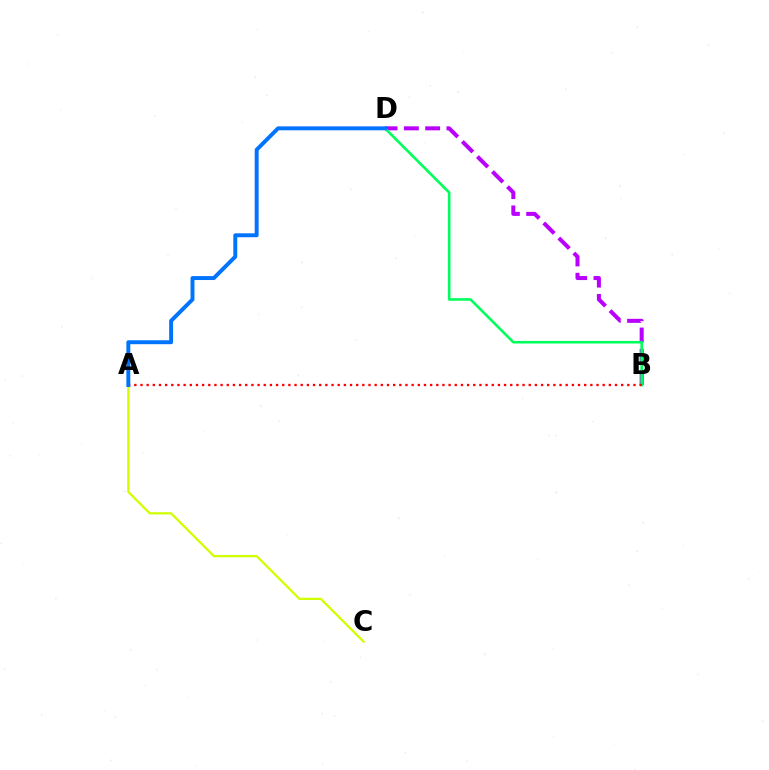{('A', 'C'): [{'color': '#d1ff00', 'line_style': 'solid', 'thickness': 1.64}], ('B', 'D'): [{'color': '#b900ff', 'line_style': 'dashed', 'thickness': 2.89}, {'color': '#00ff5c', 'line_style': 'solid', 'thickness': 1.87}], ('A', 'B'): [{'color': '#ff0000', 'line_style': 'dotted', 'thickness': 1.67}], ('A', 'D'): [{'color': '#0074ff', 'line_style': 'solid', 'thickness': 2.83}]}